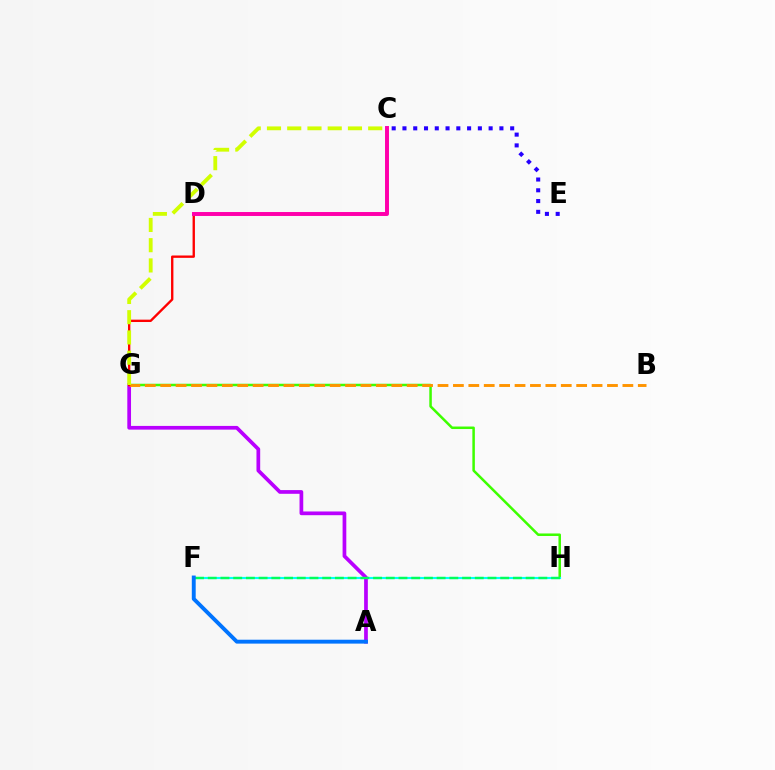{('G', 'H'): [{'color': '#3dff00', 'line_style': 'solid', 'thickness': 1.81}], ('F', 'H'): [{'color': '#00fff6', 'line_style': 'solid', 'thickness': 1.54}, {'color': '#00ff5c', 'line_style': 'dashed', 'thickness': 1.73}], ('C', 'E'): [{'color': '#2500ff', 'line_style': 'dotted', 'thickness': 2.93}], ('A', 'G'): [{'color': '#b900ff', 'line_style': 'solid', 'thickness': 2.67}], ('B', 'G'): [{'color': '#ff9400', 'line_style': 'dashed', 'thickness': 2.09}], ('D', 'G'): [{'color': '#ff0000', 'line_style': 'solid', 'thickness': 1.7}], ('C', 'D'): [{'color': '#ff00ac', 'line_style': 'solid', 'thickness': 2.84}], ('A', 'F'): [{'color': '#0074ff', 'line_style': 'solid', 'thickness': 2.8}], ('C', 'G'): [{'color': '#d1ff00', 'line_style': 'dashed', 'thickness': 2.75}]}